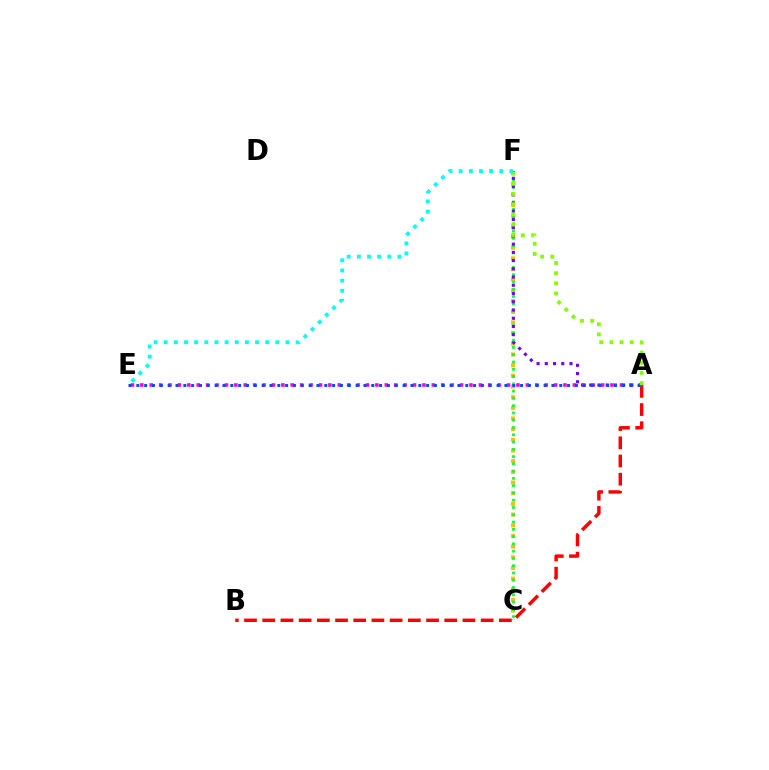{('C', 'F'): [{'color': '#ffbd00', 'line_style': 'dotted', 'thickness': 2.9}, {'color': '#00ff39', 'line_style': 'dotted', 'thickness': 1.98}], ('A', 'B'): [{'color': '#ff0000', 'line_style': 'dashed', 'thickness': 2.47}], ('A', 'F'): [{'color': '#7200ff', 'line_style': 'dotted', 'thickness': 2.24}, {'color': '#84ff00', 'line_style': 'dotted', 'thickness': 2.76}], ('A', 'E'): [{'color': '#ff00cf', 'line_style': 'dotted', 'thickness': 2.56}, {'color': '#004bff', 'line_style': 'dotted', 'thickness': 2.13}], ('E', 'F'): [{'color': '#00fff6', 'line_style': 'dotted', 'thickness': 2.76}]}